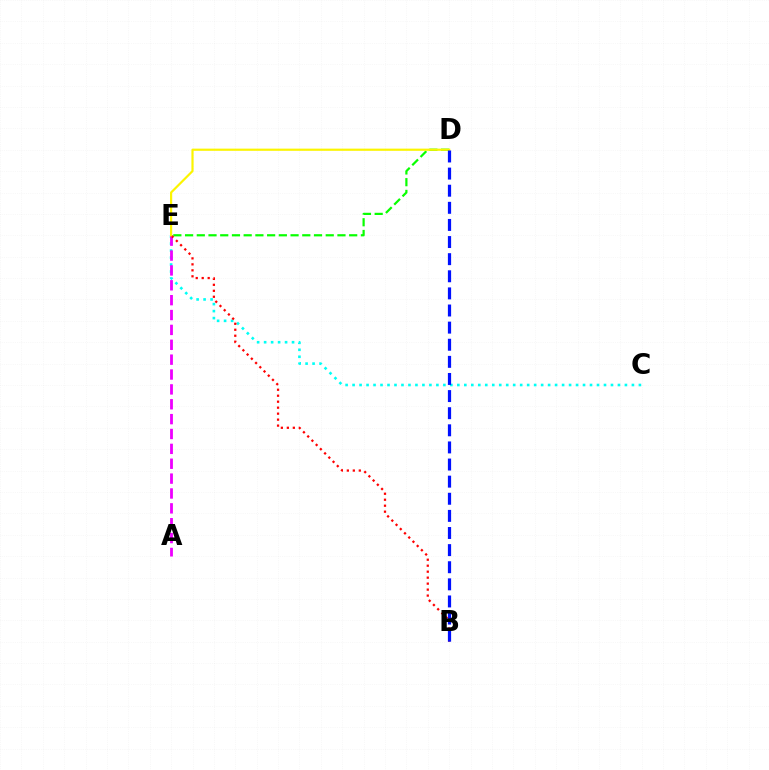{('C', 'E'): [{'color': '#00fff6', 'line_style': 'dotted', 'thickness': 1.9}], ('A', 'E'): [{'color': '#ee00ff', 'line_style': 'dashed', 'thickness': 2.02}], ('D', 'E'): [{'color': '#08ff00', 'line_style': 'dashed', 'thickness': 1.59}, {'color': '#fcf500', 'line_style': 'solid', 'thickness': 1.58}], ('B', 'E'): [{'color': '#ff0000', 'line_style': 'dotted', 'thickness': 1.62}], ('B', 'D'): [{'color': '#0010ff', 'line_style': 'dashed', 'thickness': 2.32}]}